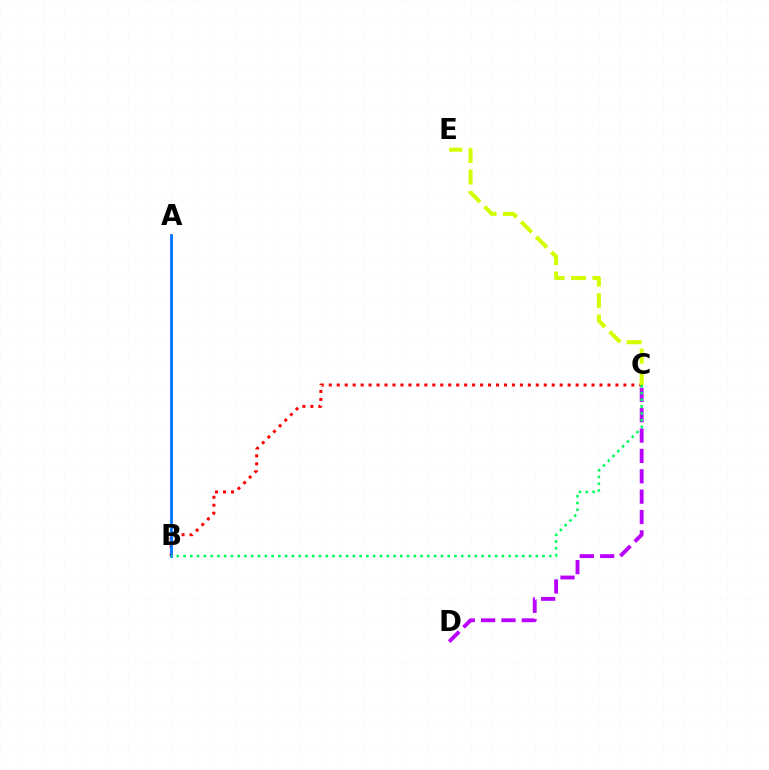{('B', 'C'): [{'color': '#ff0000', 'line_style': 'dotted', 'thickness': 2.16}, {'color': '#00ff5c', 'line_style': 'dotted', 'thickness': 1.84}], ('A', 'B'): [{'color': '#0074ff', 'line_style': 'solid', 'thickness': 2.01}], ('C', 'D'): [{'color': '#b900ff', 'line_style': 'dashed', 'thickness': 2.77}], ('C', 'E'): [{'color': '#d1ff00', 'line_style': 'dashed', 'thickness': 2.91}]}